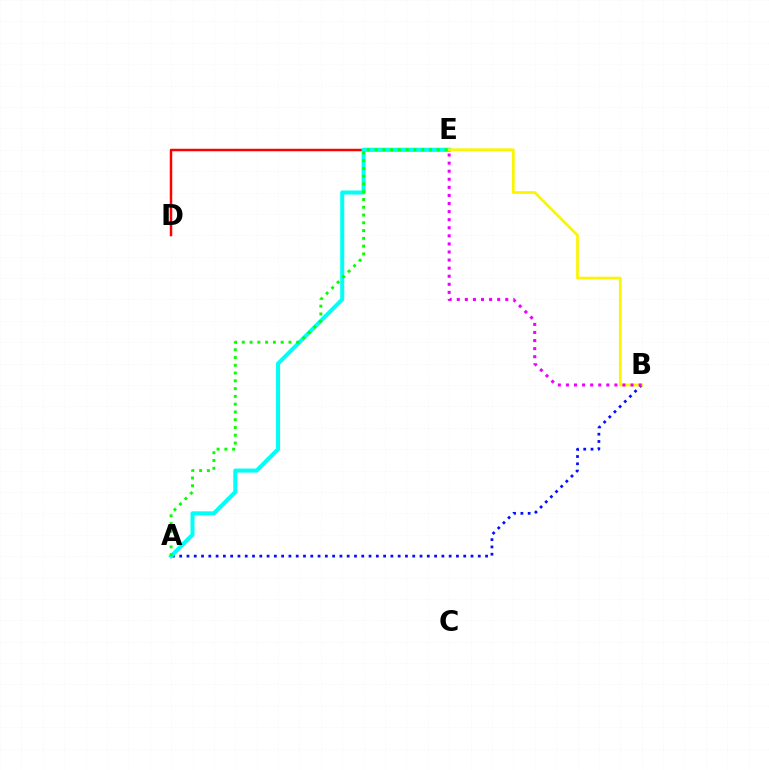{('D', 'E'): [{'color': '#ff0000', 'line_style': 'solid', 'thickness': 1.79}], ('A', 'B'): [{'color': '#0010ff', 'line_style': 'dotted', 'thickness': 1.98}], ('A', 'E'): [{'color': '#00fff6', 'line_style': 'solid', 'thickness': 2.9}, {'color': '#08ff00', 'line_style': 'dotted', 'thickness': 2.11}], ('B', 'E'): [{'color': '#fcf500', 'line_style': 'solid', 'thickness': 1.94}, {'color': '#ee00ff', 'line_style': 'dotted', 'thickness': 2.19}]}